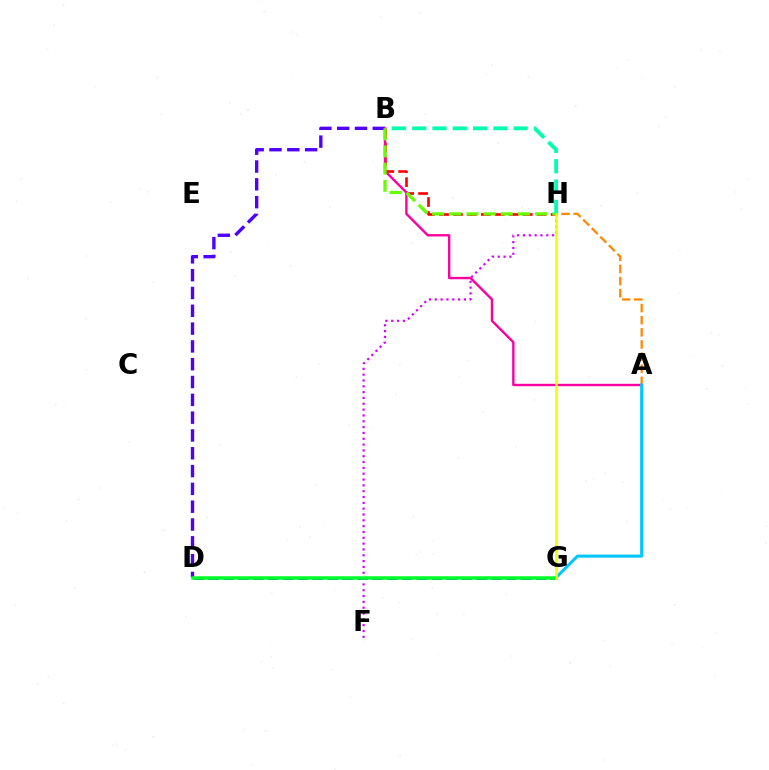{('D', 'G'): [{'color': '#003fff', 'line_style': 'dashed', 'thickness': 2.02}, {'color': '#00ff27', 'line_style': 'solid', 'thickness': 2.53}], ('B', 'D'): [{'color': '#4f00ff', 'line_style': 'dashed', 'thickness': 2.42}], ('A', 'H'): [{'color': '#ff8800', 'line_style': 'dashed', 'thickness': 1.65}], ('B', 'H'): [{'color': '#ff0000', 'line_style': 'dashed', 'thickness': 1.9}, {'color': '#66ff00', 'line_style': 'dashed', 'thickness': 2.33}, {'color': '#00ffaf', 'line_style': 'dashed', 'thickness': 2.76}], ('F', 'H'): [{'color': '#d600ff', 'line_style': 'dotted', 'thickness': 1.58}], ('A', 'B'): [{'color': '#ff00a0', 'line_style': 'solid', 'thickness': 1.71}], ('A', 'G'): [{'color': '#00c7ff', 'line_style': 'solid', 'thickness': 2.2}], ('G', 'H'): [{'color': '#eeff00', 'line_style': 'solid', 'thickness': 1.87}]}